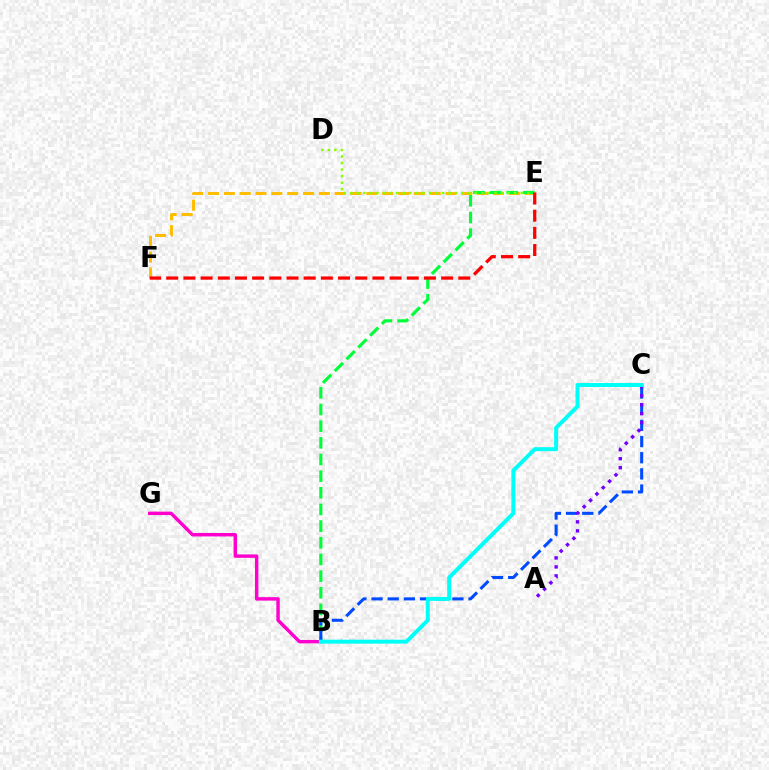{('E', 'F'): [{'color': '#ffbd00', 'line_style': 'dashed', 'thickness': 2.15}, {'color': '#ff0000', 'line_style': 'dashed', 'thickness': 2.33}], ('B', 'E'): [{'color': '#00ff39', 'line_style': 'dashed', 'thickness': 2.26}], ('B', 'C'): [{'color': '#004bff', 'line_style': 'dashed', 'thickness': 2.2}, {'color': '#00fff6', 'line_style': 'solid', 'thickness': 2.85}], ('D', 'E'): [{'color': '#84ff00', 'line_style': 'dotted', 'thickness': 1.78}], ('B', 'G'): [{'color': '#ff00cf', 'line_style': 'solid', 'thickness': 2.47}], ('A', 'C'): [{'color': '#7200ff', 'line_style': 'dotted', 'thickness': 2.44}]}